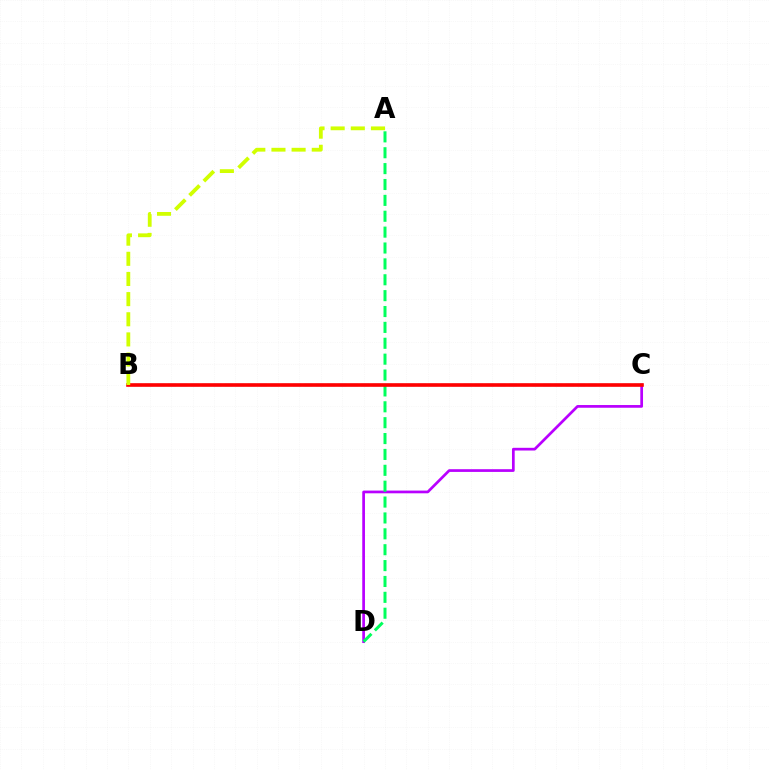{('B', 'C'): [{'color': '#0074ff', 'line_style': 'dashed', 'thickness': 1.54}, {'color': '#ff0000', 'line_style': 'solid', 'thickness': 2.6}], ('C', 'D'): [{'color': '#b900ff', 'line_style': 'solid', 'thickness': 1.95}], ('A', 'D'): [{'color': '#00ff5c', 'line_style': 'dashed', 'thickness': 2.16}], ('A', 'B'): [{'color': '#d1ff00', 'line_style': 'dashed', 'thickness': 2.74}]}